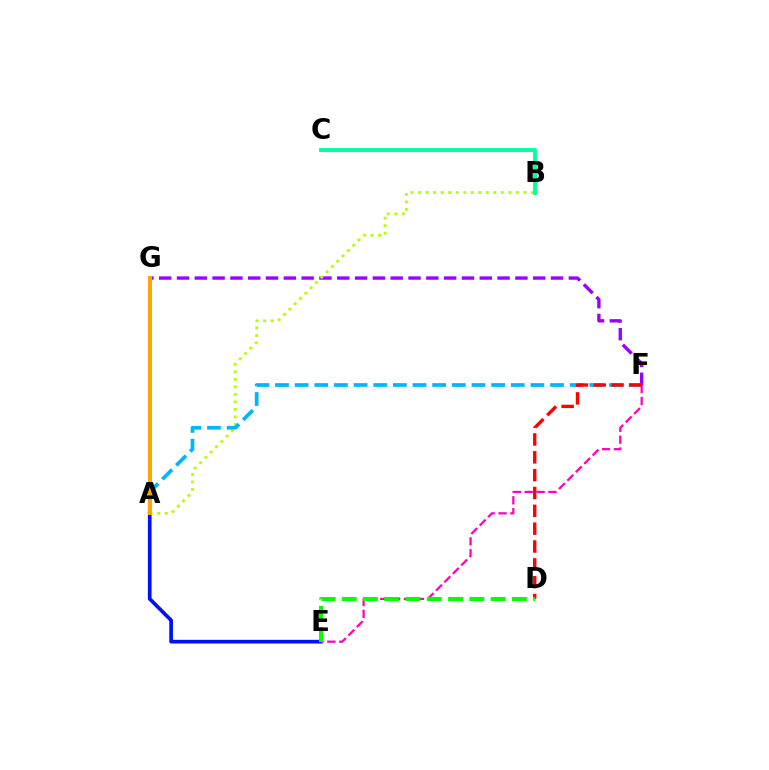{('F', 'G'): [{'color': '#9b00ff', 'line_style': 'dashed', 'thickness': 2.42}], ('A', 'B'): [{'color': '#b3ff00', 'line_style': 'dotted', 'thickness': 2.04}], ('A', 'F'): [{'color': '#00b5ff', 'line_style': 'dashed', 'thickness': 2.67}], ('A', 'E'): [{'color': '#0010ff', 'line_style': 'solid', 'thickness': 2.65}], ('E', 'F'): [{'color': '#ff00bd', 'line_style': 'dashed', 'thickness': 1.61}], ('D', 'F'): [{'color': '#ff0000', 'line_style': 'dashed', 'thickness': 2.42}], ('D', 'E'): [{'color': '#08ff00', 'line_style': 'dashed', 'thickness': 2.89}], ('B', 'C'): [{'color': '#00ff9d', 'line_style': 'solid', 'thickness': 2.79}], ('A', 'G'): [{'color': '#ffa500', 'line_style': 'solid', 'thickness': 2.89}]}